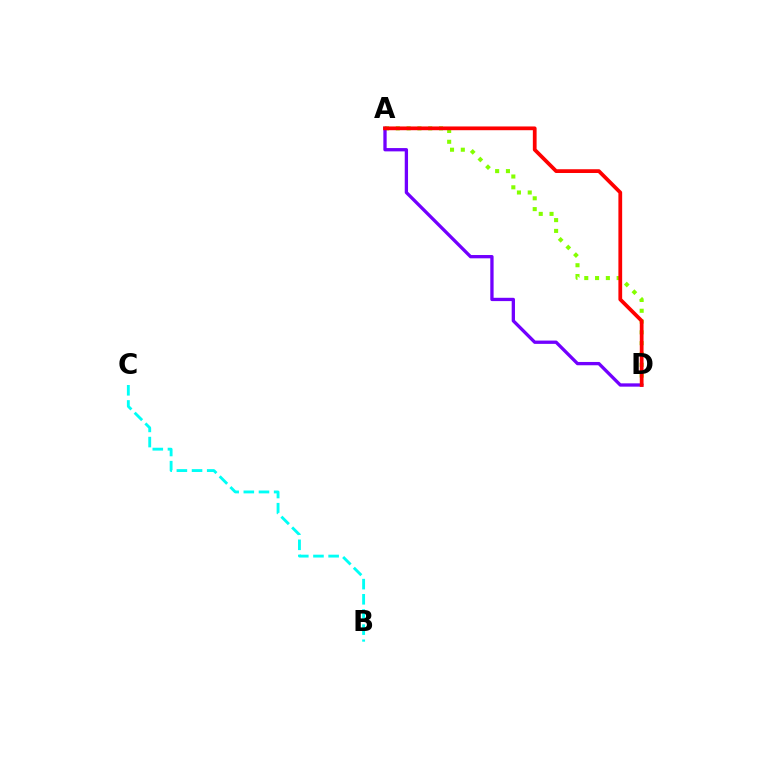{('A', 'D'): [{'color': '#84ff00', 'line_style': 'dotted', 'thickness': 2.93}, {'color': '#7200ff', 'line_style': 'solid', 'thickness': 2.38}, {'color': '#ff0000', 'line_style': 'solid', 'thickness': 2.7}], ('B', 'C'): [{'color': '#00fff6', 'line_style': 'dashed', 'thickness': 2.06}]}